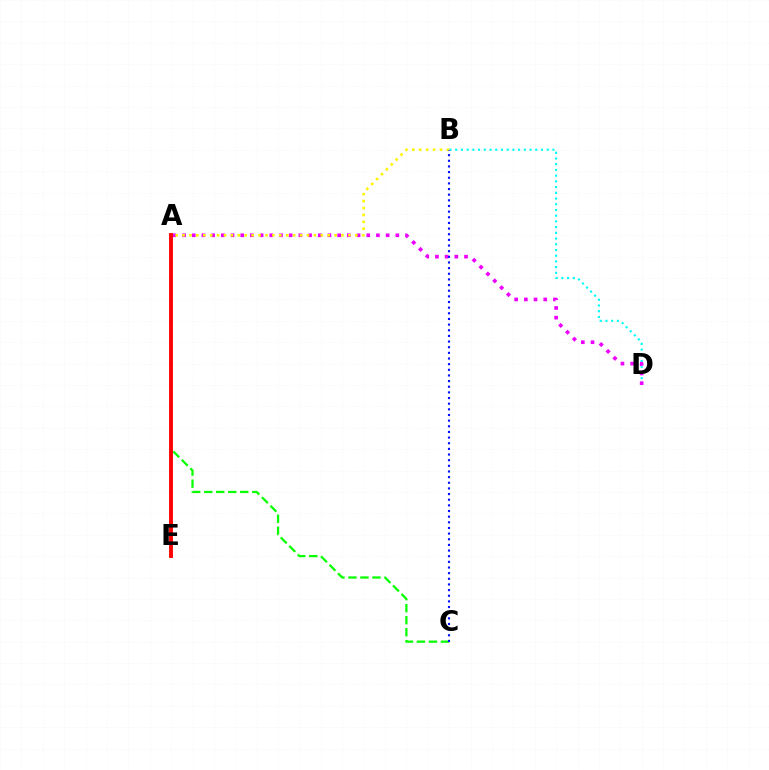{('B', 'D'): [{'color': '#00fff6', 'line_style': 'dotted', 'thickness': 1.55}], ('A', 'C'): [{'color': '#08ff00', 'line_style': 'dashed', 'thickness': 1.63}], ('A', 'D'): [{'color': '#ee00ff', 'line_style': 'dotted', 'thickness': 2.63}], ('A', 'B'): [{'color': '#fcf500', 'line_style': 'dotted', 'thickness': 1.88}], ('B', 'C'): [{'color': '#0010ff', 'line_style': 'dotted', 'thickness': 1.53}], ('A', 'E'): [{'color': '#ff0000', 'line_style': 'solid', 'thickness': 2.78}]}